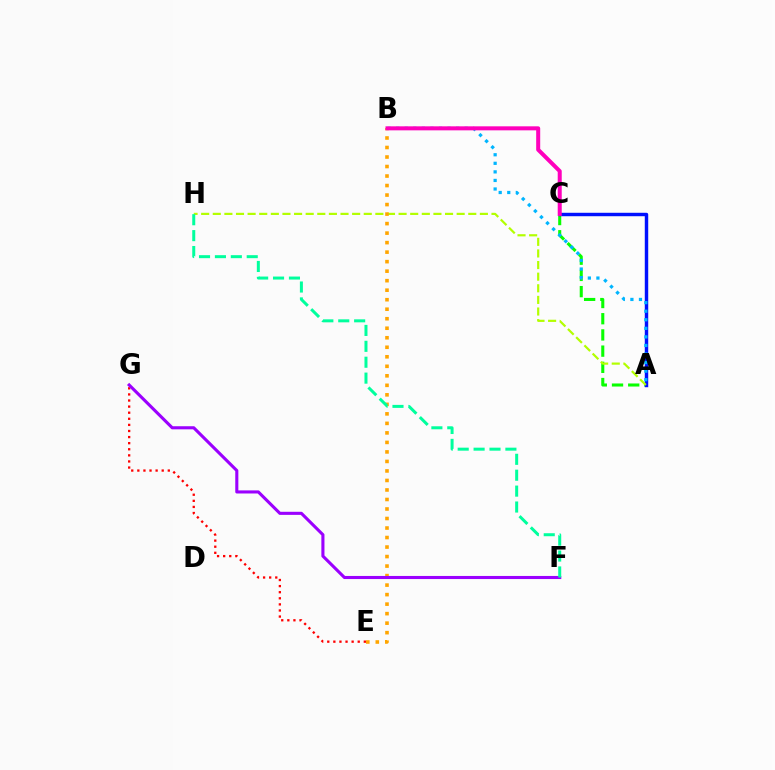{('E', 'G'): [{'color': '#ff0000', 'line_style': 'dotted', 'thickness': 1.66}], ('A', 'C'): [{'color': '#08ff00', 'line_style': 'dashed', 'thickness': 2.2}, {'color': '#0010ff', 'line_style': 'solid', 'thickness': 2.48}], ('A', 'H'): [{'color': '#b3ff00', 'line_style': 'dashed', 'thickness': 1.58}], ('A', 'B'): [{'color': '#00b5ff', 'line_style': 'dotted', 'thickness': 2.33}], ('B', 'E'): [{'color': '#ffa500', 'line_style': 'dotted', 'thickness': 2.58}], ('F', 'G'): [{'color': '#9b00ff', 'line_style': 'solid', 'thickness': 2.23}], ('B', 'C'): [{'color': '#ff00bd', 'line_style': 'solid', 'thickness': 2.89}], ('F', 'H'): [{'color': '#00ff9d', 'line_style': 'dashed', 'thickness': 2.16}]}